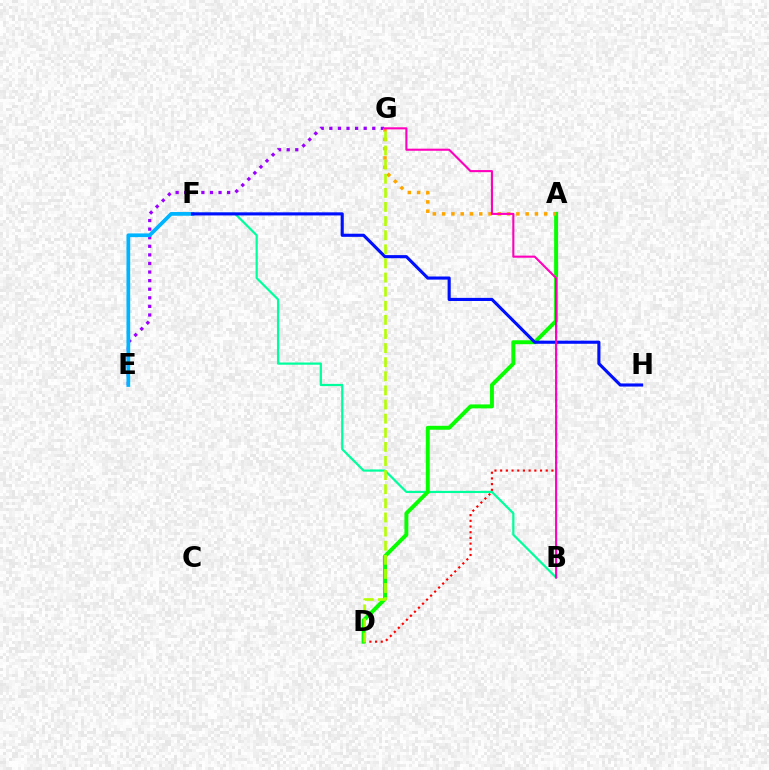{('A', 'D'): [{'color': '#ff0000', 'line_style': 'dotted', 'thickness': 1.55}, {'color': '#08ff00', 'line_style': 'solid', 'thickness': 2.84}], ('E', 'G'): [{'color': '#9b00ff', 'line_style': 'dotted', 'thickness': 2.33}], ('B', 'F'): [{'color': '#00ff9d', 'line_style': 'solid', 'thickness': 1.59}], ('A', 'G'): [{'color': '#ffa500', 'line_style': 'dotted', 'thickness': 2.52}], ('E', 'F'): [{'color': '#00b5ff', 'line_style': 'solid', 'thickness': 2.69}], ('F', 'H'): [{'color': '#0010ff', 'line_style': 'solid', 'thickness': 2.24}], ('B', 'G'): [{'color': '#ff00bd', 'line_style': 'solid', 'thickness': 1.52}], ('D', 'G'): [{'color': '#b3ff00', 'line_style': 'dashed', 'thickness': 1.92}]}